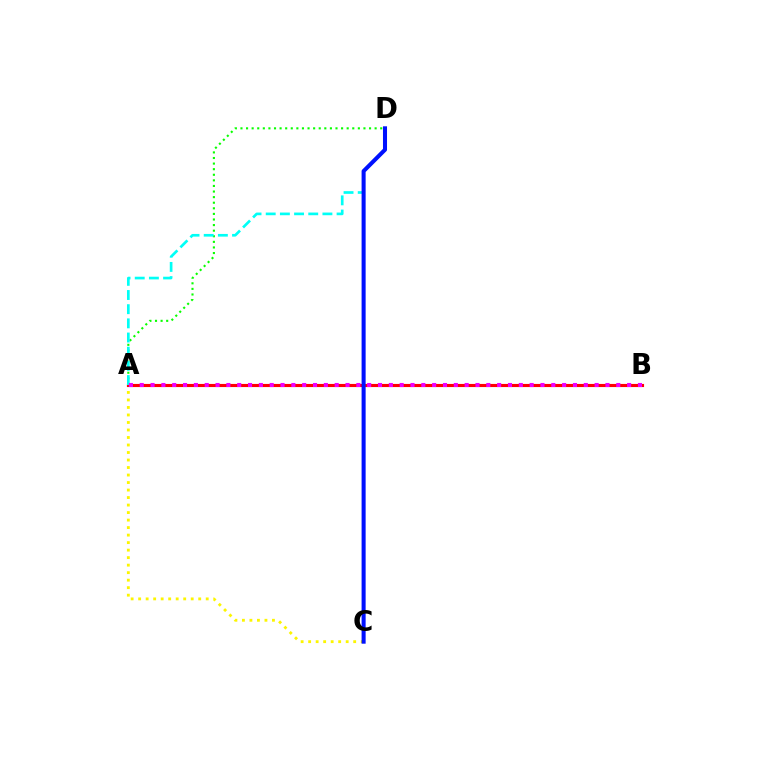{('A', 'C'): [{'color': '#fcf500', 'line_style': 'dotted', 'thickness': 2.04}], ('A', 'B'): [{'color': '#ff0000', 'line_style': 'solid', 'thickness': 2.25}, {'color': '#ee00ff', 'line_style': 'dotted', 'thickness': 2.94}], ('A', 'D'): [{'color': '#08ff00', 'line_style': 'dotted', 'thickness': 1.52}, {'color': '#00fff6', 'line_style': 'dashed', 'thickness': 1.93}], ('C', 'D'): [{'color': '#0010ff', 'line_style': 'solid', 'thickness': 2.91}]}